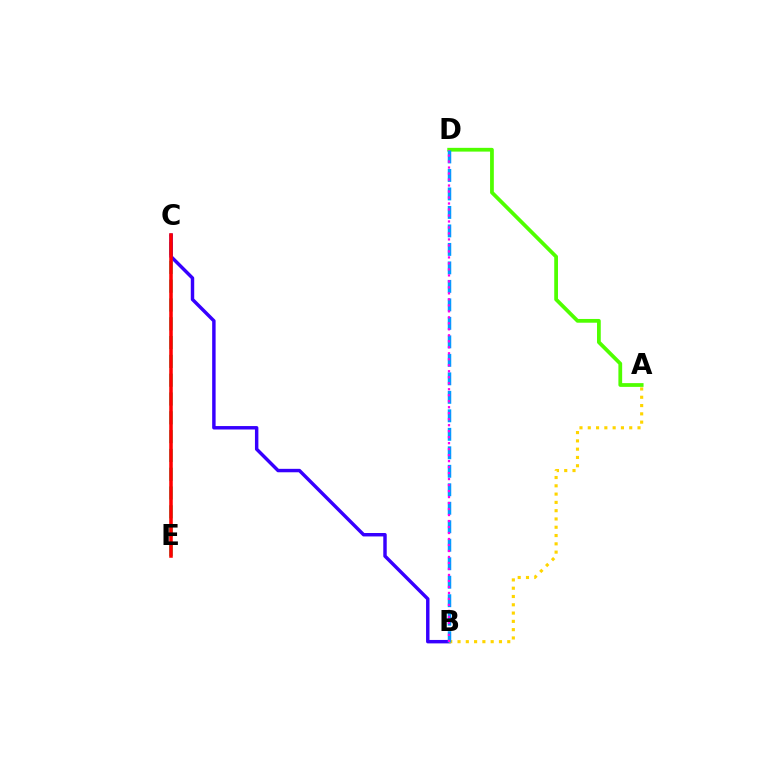{('C', 'E'): [{'color': '#00ff86', 'line_style': 'dashed', 'thickness': 2.55}, {'color': '#ff0000', 'line_style': 'solid', 'thickness': 2.55}], ('B', 'C'): [{'color': '#3700ff', 'line_style': 'solid', 'thickness': 2.48}], ('A', 'B'): [{'color': '#ffd500', 'line_style': 'dotted', 'thickness': 2.25}], ('A', 'D'): [{'color': '#4fff00', 'line_style': 'solid', 'thickness': 2.7}], ('B', 'D'): [{'color': '#009eff', 'line_style': 'dashed', 'thickness': 2.51}, {'color': '#ff00ed', 'line_style': 'dotted', 'thickness': 1.63}]}